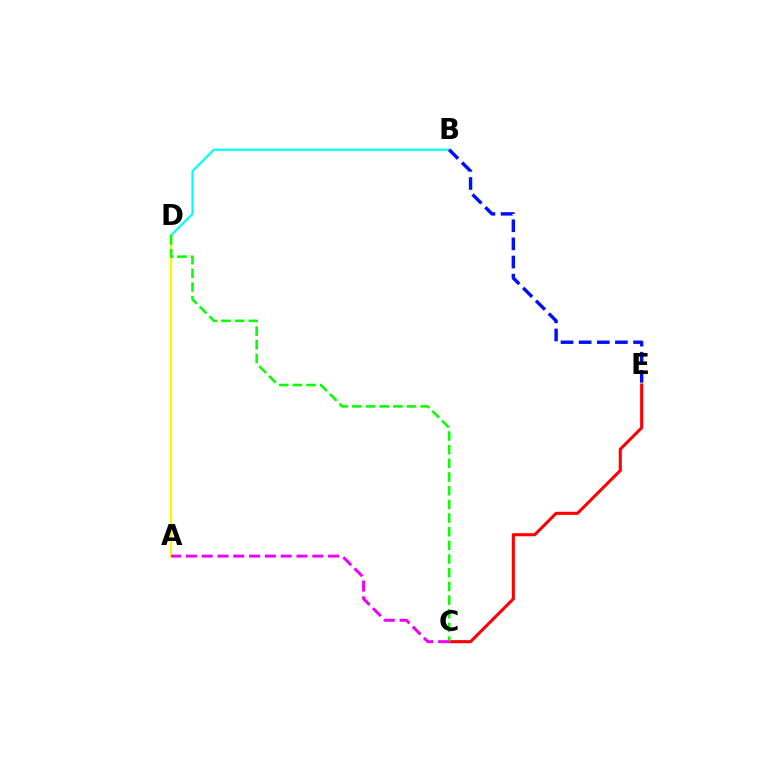{('A', 'D'): [{'color': '#fcf500', 'line_style': 'solid', 'thickness': 1.65}], ('C', 'E'): [{'color': '#ff0000', 'line_style': 'solid', 'thickness': 2.22}], ('B', 'D'): [{'color': '#00fff6', 'line_style': 'solid', 'thickness': 1.59}], ('C', 'D'): [{'color': '#08ff00', 'line_style': 'dashed', 'thickness': 1.86}], ('A', 'C'): [{'color': '#ee00ff', 'line_style': 'dashed', 'thickness': 2.15}], ('B', 'E'): [{'color': '#0010ff', 'line_style': 'dashed', 'thickness': 2.46}]}